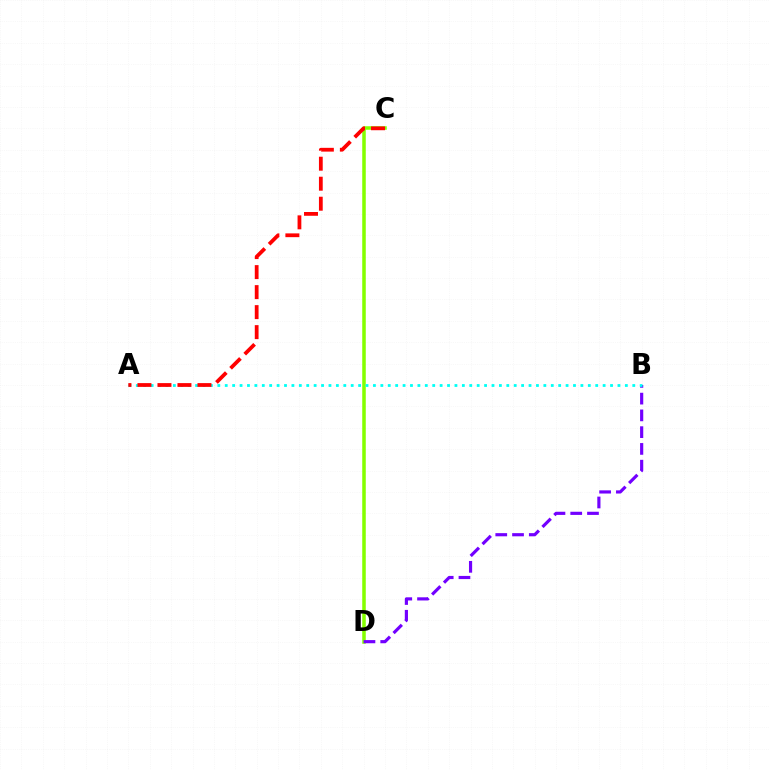{('C', 'D'): [{'color': '#84ff00', 'line_style': 'solid', 'thickness': 2.54}], ('B', 'D'): [{'color': '#7200ff', 'line_style': 'dashed', 'thickness': 2.28}], ('A', 'B'): [{'color': '#00fff6', 'line_style': 'dotted', 'thickness': 2.01}], ('A', 'C'): [{'color': '#ff0000', 'line_style': 'dashed', 'thickness': 2.72}]}